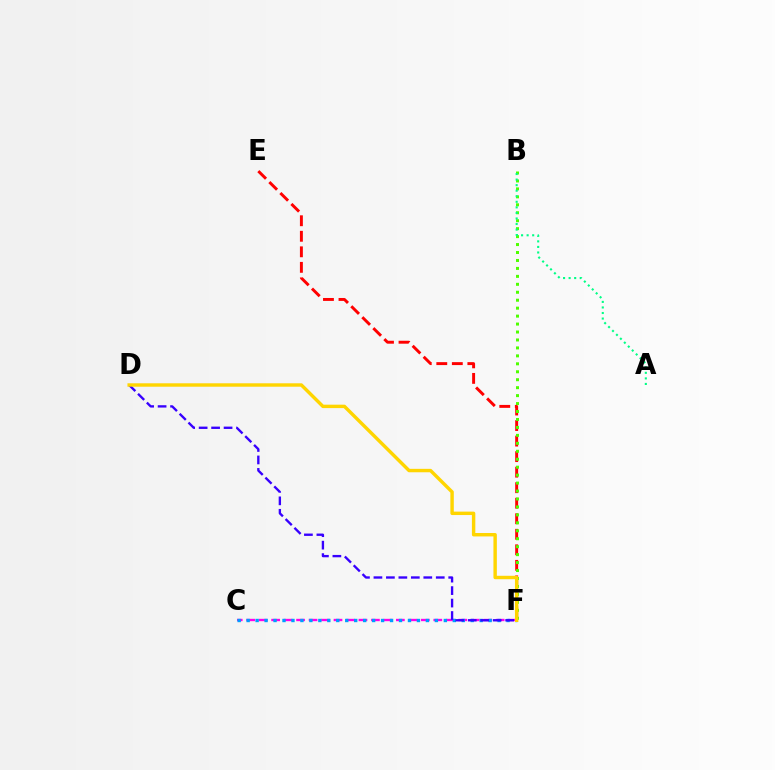{('E', 'F'): [{'color': '#ff0000', 'line_style': 'dashed', 'thickness': 2.11}], ('B', 'F'): [{'color': '#4fff00', 'line_style': 'dotted', 'thickness': 2.16}], ('C', 'F'): [{'color': '#ff00ed', 'line_style': 'dashed', 'thickness': 1.69}, {'color': '#009eff', 'line_style': 'dotted', 'thickness': 2.44}], ('A', 'B'): [{'color': '#00ff86', 'line_style': 'dotted', 'thickness': 1.51}], ('D', 'F'): [{'color': '#3700ff', 'line_style': 'dashed', 'thickness': 1.69}, {'color': '#ffd500', 'line_style': 'solid', 'thickness': 2.46}]}